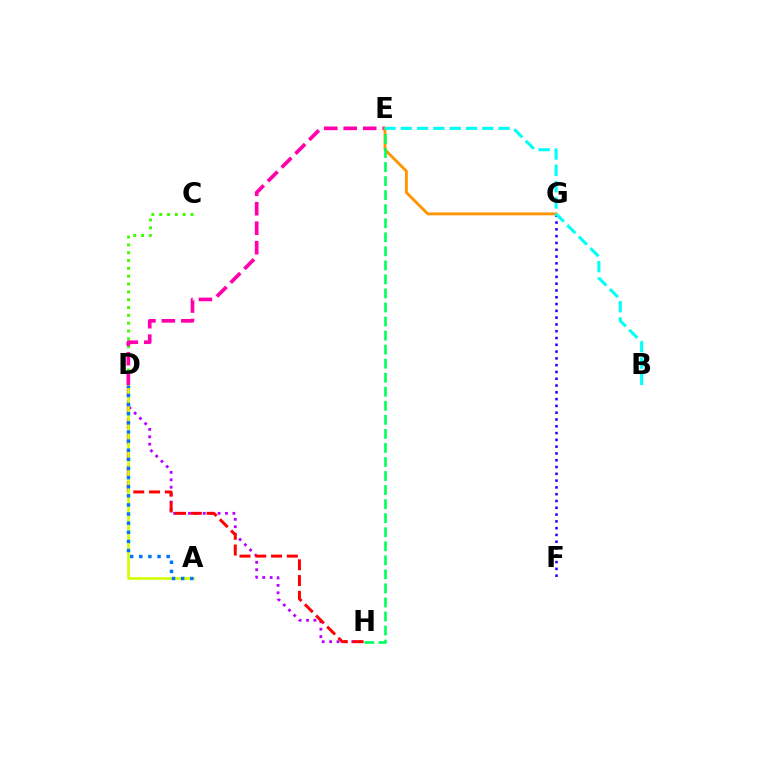{('F', 'G'): [{'color': '#2500ff', 'line_style': 'dotted', 'thickness': 1.84}], ('D', 'H'): [{'color': '#b900ff', 'line_style': 'dotted', 'thickness': 2.01}, {'color': '#ff0000', 'line_style': 'dashed', 'thickness': 2.14}], ('A', 'D'): [{'color': '#d1ff00', 'line_style': 'solid', 'thickness': 1.91}, {'color': '#0074ff', 'line_style': 'dotted', 'thickness': 2.48}], ('C', 'D'): [{'color': '#3dff00', 'line_style': 'dotted', 'thickness': 2.13}], ('D', 'E'): [{'color': '#ff00ac', 'line_style': 'dashed', 'thickness': 2.65}], ('E', 'G'): [{'color': '#ff9400', 'line_style': 'solid', 'thickness': 2.07}], ('E', 'H'): [{'color': '#00ff5c', 'line_style': 'dashed', 'thickness': 1.91}], ('B', 'E'): [{'color': '#00fff6', 'line_style': 'dashed', 'thickness': 2.21}]}